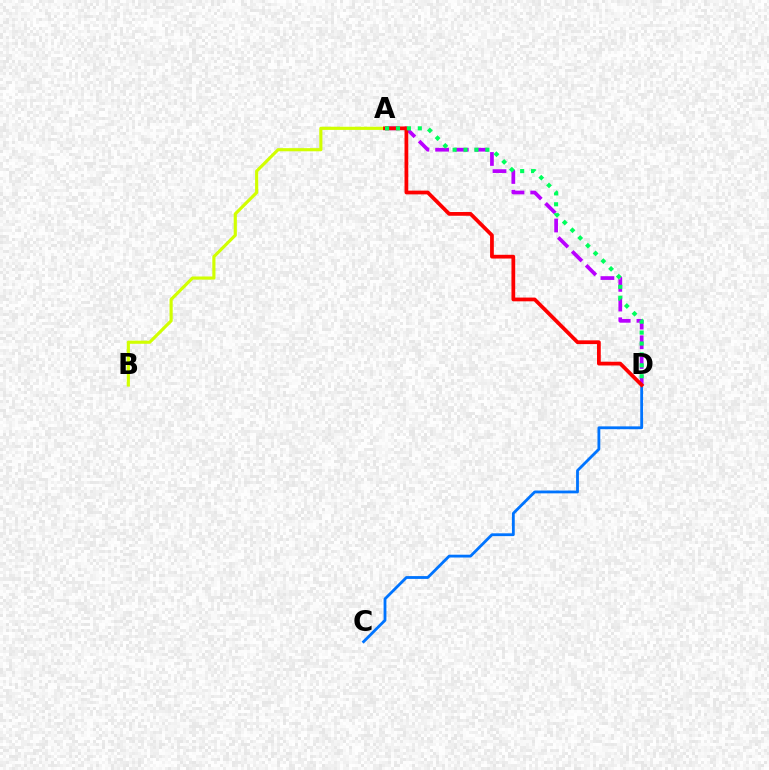{('A', 'B'): [{'color': '#d1ff00', 'line_style': 'solid', 'thickness': 2.26}], ('A', 'D'): [{'color': '#b900ff', 'line_style': 'dashed', 'thickness': 2.68}, {'color': '#ff0000', 'line_style': 'solid', 'thickness': 2.7}, {'color': '#00ff5c', 'line_style': 'dotted', 'thickness': 2.97}], ('C', 'D'): [{'color': '#0074ff', 'line_style': 'solid', 'thickness': 2.03}]}